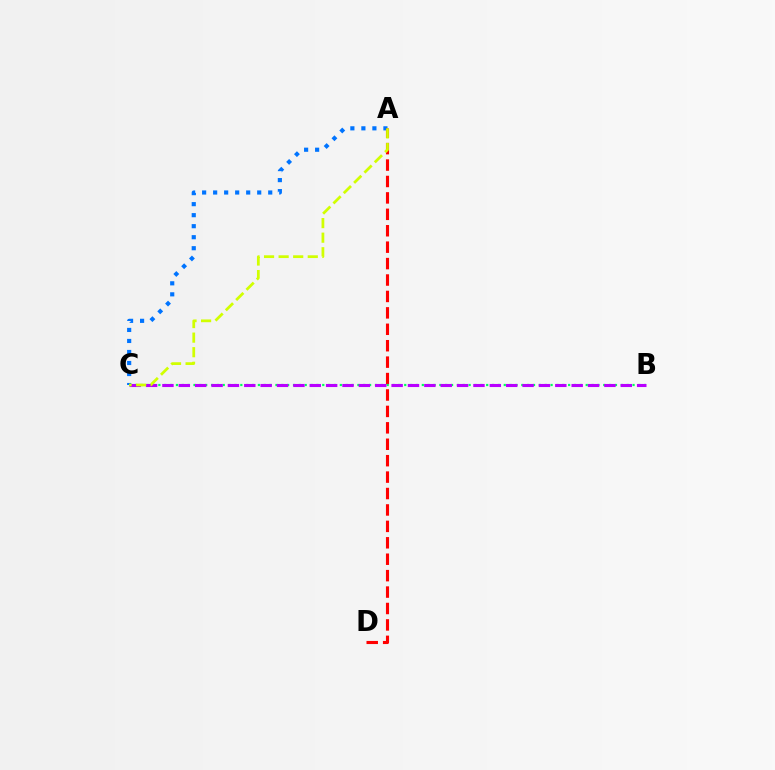{('A', 'C'): [{'color': '#0074ff', 'line_style': 'dotted', 'thickness': 2.99}, {'color': '#d1ff00', 'line_style': 'dashed', 'thickness': 1.98}], ('A', 'D'): [{'color': '#ff0000', 'line_style': 'dashed', 'thickness': 2.23}], ('B', 'C'): [{'color': '#00ff5c', 'line_style': 'dotted', 'thickness': 1.59}, {'color': '#b900ff', 'line_style': 'dashed', 'thickness': 2.22}]}